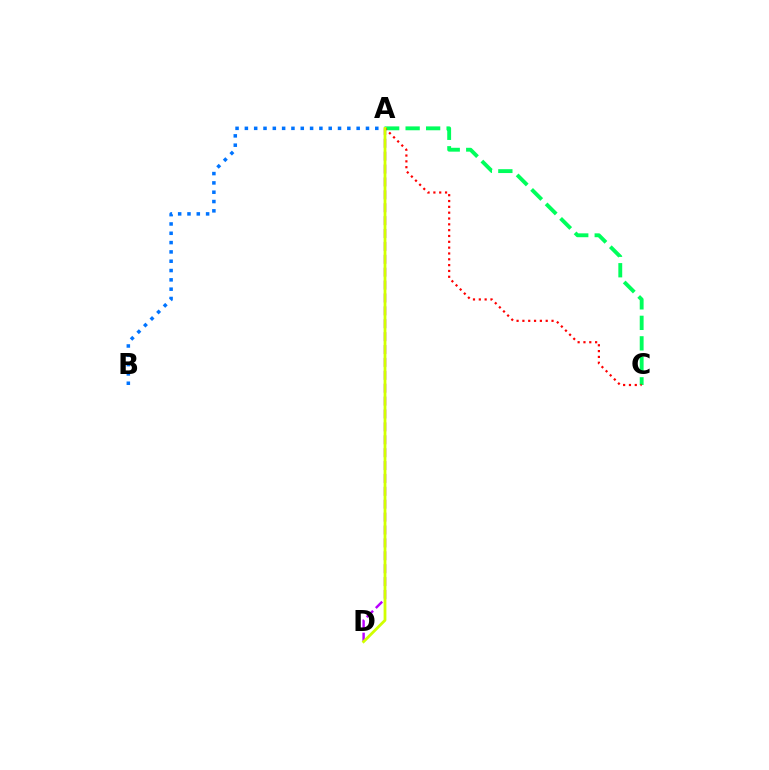{('A', 'D'): [{'color': '#b900ff', 'line_style': 'dashed', 'thickness': 1.75}, {'color': '#d1ff00', 'line_style': 'solid', 'thickness': 2.01}], ('A', 'B'): [{'color': '#0074ff', 'line_style': 'dotted', 'thickness': 2.53}], ('A', 'C'): [{'color': '#00ff5c', 'line_style': 'dashed', 'thickness': 2.78}, {'color': '#ff0000', 'line_style': 'dotted', 'thickness': 1.58}]}